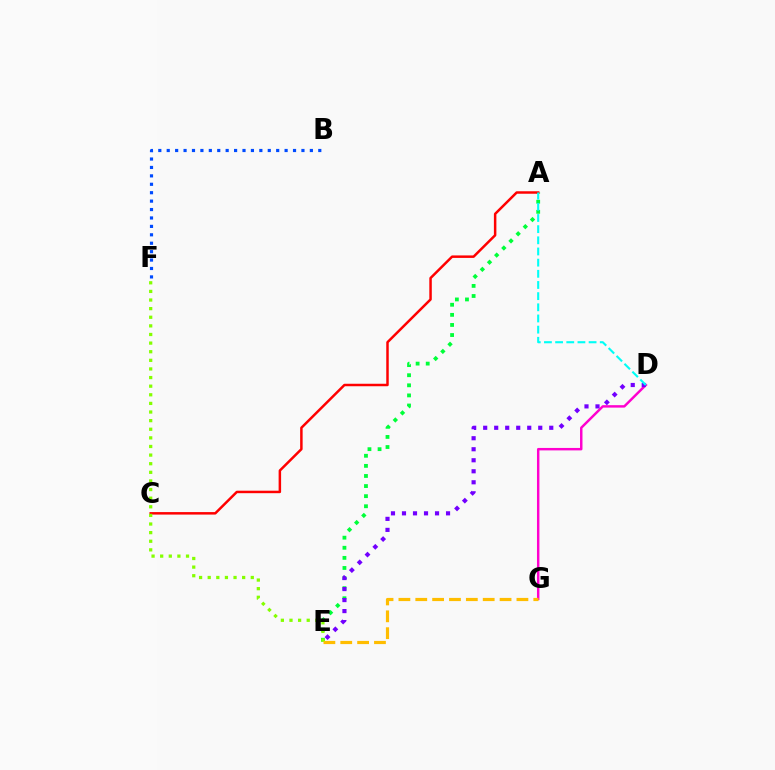{('A', 'E'): [{'color': '#00ff39', 'line_style': 'dotted', 'thickness': 2.74}], ('D', 'G'): [{'color': '#ff00cf', 'line_style': 'solid', 'thickness': 1.77}], ('A', 'C'): [{'color': '#ff0000', 'line_style': 'solid', 'thickness': 1.79}], ('E', 'F'): [{'color': '#84ff00', 'line_style': 'dotted', 'thickness': 2.34}], ('B', 'F'): [{'color': '#004bff', 'line_style': 'dotted', 'thickness': 2.29}], ('E', 'G'): [{'color': '#ffbd00', 'line_style': 'dashed', 'thickness': 2.29}], ('D', 'E'): [{'color': '#7200ff', 'line_style': 'dotted', 'thickness': 2.99}], ('A', 'D'): [{'color': '#00fff6', 'line_style': 'dashed', 'thickness': 1.52}]}